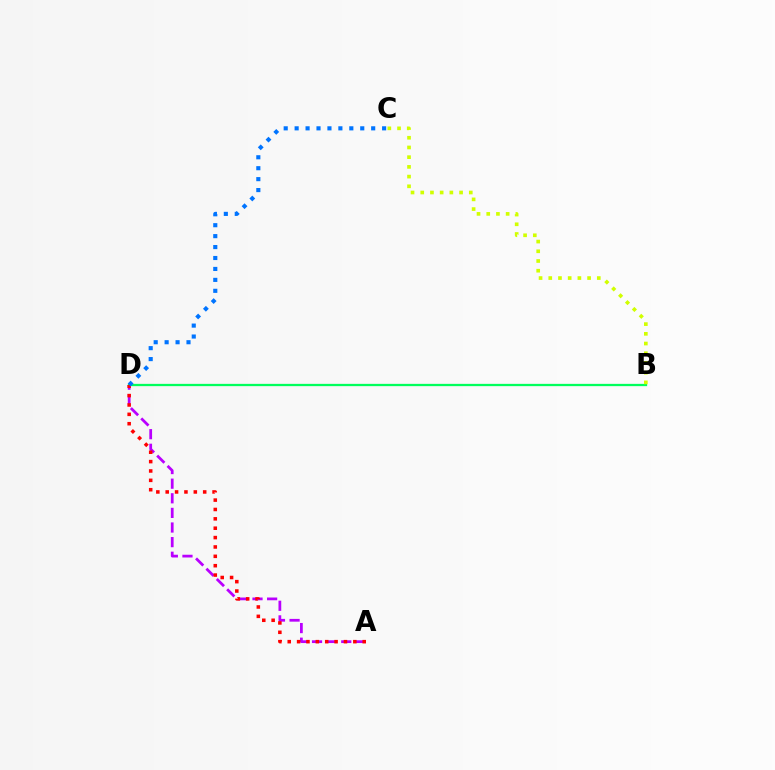{('A', 'D'): [{'color': '#b900ff', 'line_style': 'dashed', 'thickness': 1.99}, {'color': '#ff0000', 'line_style': 'dotted', 'thickness': 2.55}], ('B', 'D'): [{'color': '#00ff5c', 'line_style': 'solid', 'thickness': 1.64}], ('B', 'C'): [{'color': '#d1ff00', 'line_style': 'dotted', 'thickness': 2.64}], ('C', 'D'): [{'color': '#0074ff', 'line_style': 'dotted', 'thickness': 2.97}]}